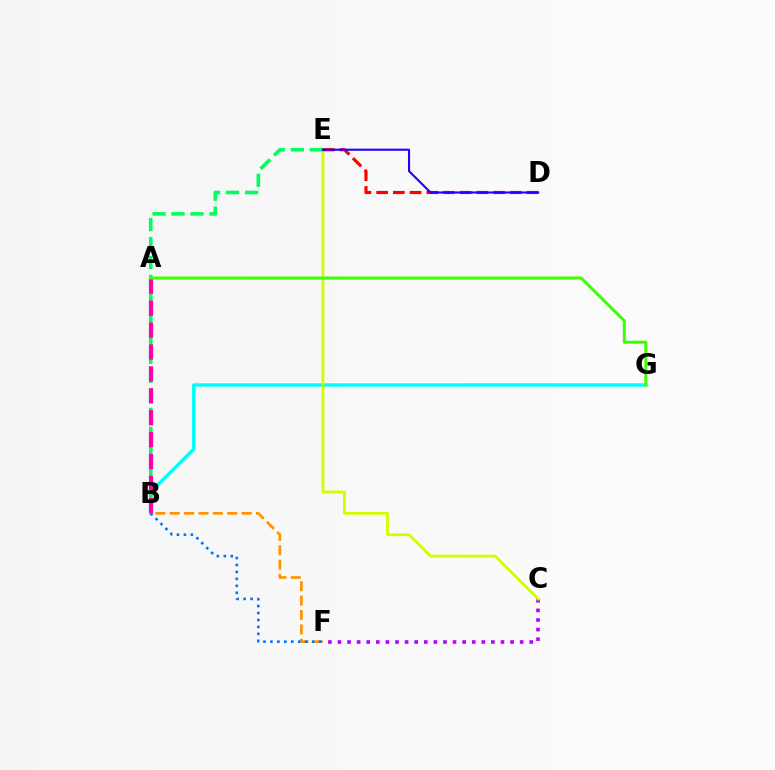{('B', 'G'): [{'color': '#00fff6', 'line_style': 'solid', 'thickness': 2.46}], ('C', 'F'): [{'color': '#b900ff', 'line_style': 'dotted', 'thickness': 2.61}], ('C', 'E'): [{'color': '#d1ff00', 'line_style': 'solid', 'thickness': 2.05}], ('B', 'E'): [{'color': '#00ff5c', 'line_style': 'dashed', 'thickness': 2.58}], ('B', 'F'): [{'color': '#ff9400', 'line_style': 'dashed', 'thickness': 1.95}, {'color': '#0074ff', 'line_style': 'dotted', 'thickness': 1.89}], ('A', 'B'): [{'color': '#ff00ac', 'line_style': 'dashed', 'thickness': 2.98}], ('D', 'E'): [{'color': '#ff0000', 'line_style': 'dashed', 'thickness': 2.27}, {'color': '#2500ff', 'line_style': 'solid', 'thickness': 1.52}], ('A', 'G'): [{'color': '#3dff00', 'line_style': 'solid', 'thickness': 2.16}]}